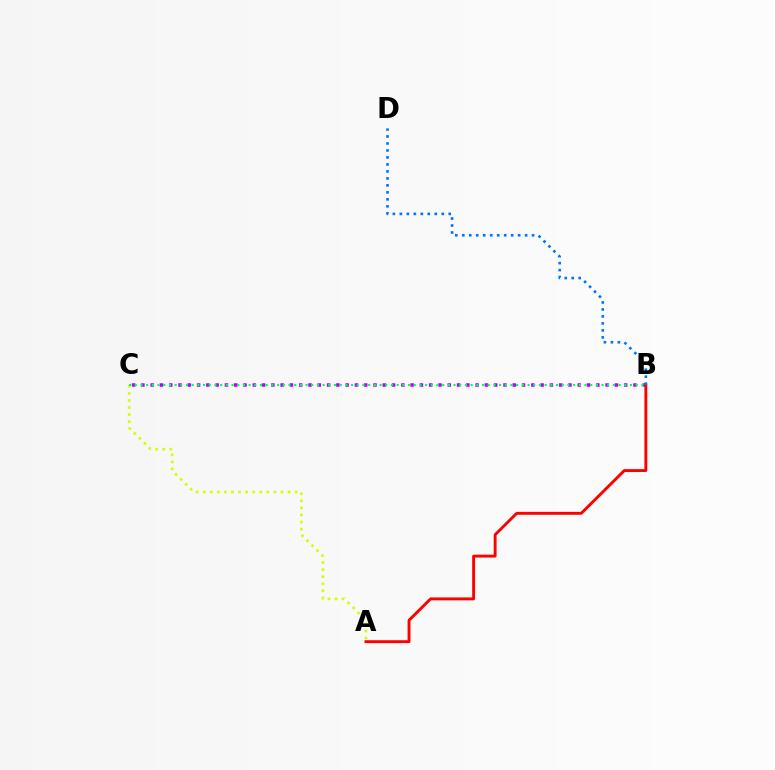{('B', 'C'): [{'color': '#b900ff', 'line_style': 'dotted', 'thickness': 2.52}, {'color': '#00ff5c', 'line_style': 'dotted', 'thickness': 1.55}], ('A', 'B'): [{'color': '#ff0000', 'line_style': 'solid', 'thickness': 2.08}], ('A', 'C'): [{'color': '#d1ff00', 'line_style': 'dotted', 'thickness': 1.92}], ('B', 'D'): [{'color': '#0074ff', 'line_style': 'dotted', 'thickness': 1.9}]}